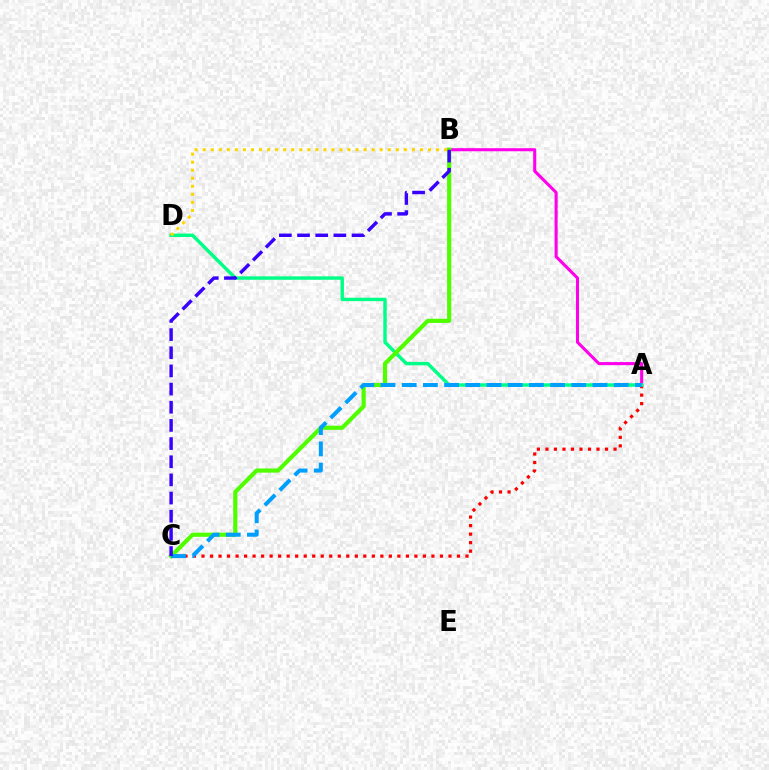{('A', 'B'): [{'color': '#ff00ed', 'line_style': 'solid', 'thickness': 2.21}], ('A', 'C'): [{'color': '#ff0000', 'line_style': 'dotted', 'thickness': 2.31}, {'color': '#009eff', 'line_style': 'dashed', 'thickness': 2.88}], ('A', 'D'): [{'color': '#00ff86', 'line_style': 'solid', 'thickness': 2.47}], ('B', 'C'): [{'color': '#4fff00', 'line_style': 'solid', 'thickness': 2.99}, {'color': '#3700ff', 'line_style': 'dashed', 'thickness': 2.47}], ('B', 'D'): [{'color': '#ffd500', 'line_style': 'dotted', 'thickness': 2.19}]}